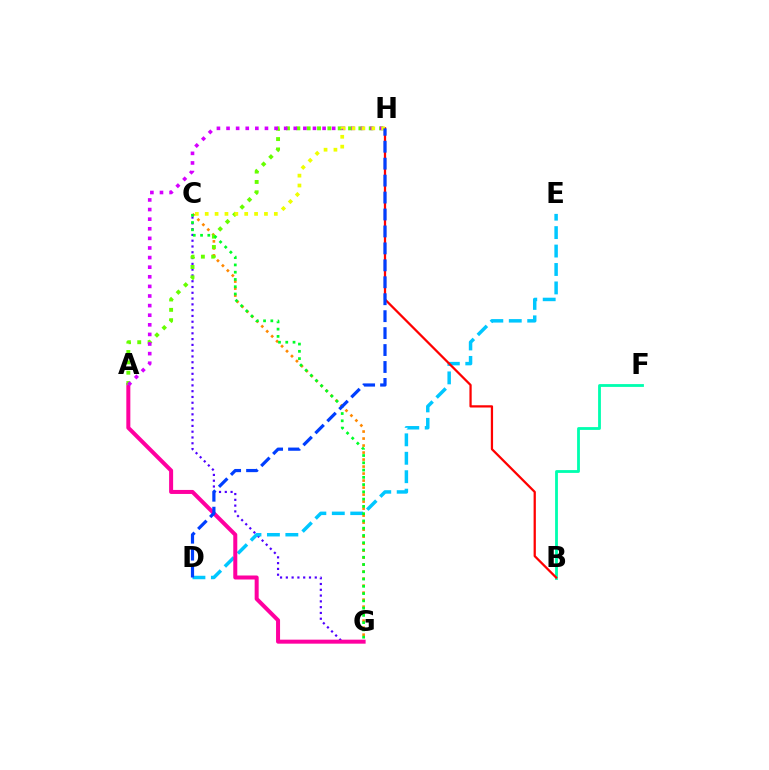{('C', 'G'): [{'color': '#4f00ff', 'line_style': 'dotted', 'thickness': 1.57}, {'color': '#ff8800', 'line_style': 'dotted', 'thickness': 1.9}, {'color': '#00ff27', 'line_style': 'dotted', 'thickness': 1.97}], ('D', 'E'): [{'color': '#00c7ff', 'line_style': 'dashed', 'thickness': 2.5}], ('B', 'F'): [{'color': '#00ffaf', 'line_style': 'solid', 'thickness': 2.02}], ('A', 'G'): [{'color': '#ff00a0', 'line_style': 'solid', 'thickness': 2.89}], ('A', 'H'): [{'color': '#66ff00', 'line_style': 'dotted', 'thickness': 2.81}, {'color': '#d600ff', 'line_style': 'dotted', 'thickness': 2.61}], ('B', 'H'): [{'color': '#ff0000', 'line_style': 'solid', 'thickness': 1.62}], ('C', 'H'): [{'color': '#eeff00', 'line_style': 'dotted', 'thickness': 2.68}], ('D', 'H'): [{'color': '#003fff', 'line_style': 'dashed', 'thickness': 2.3}]}